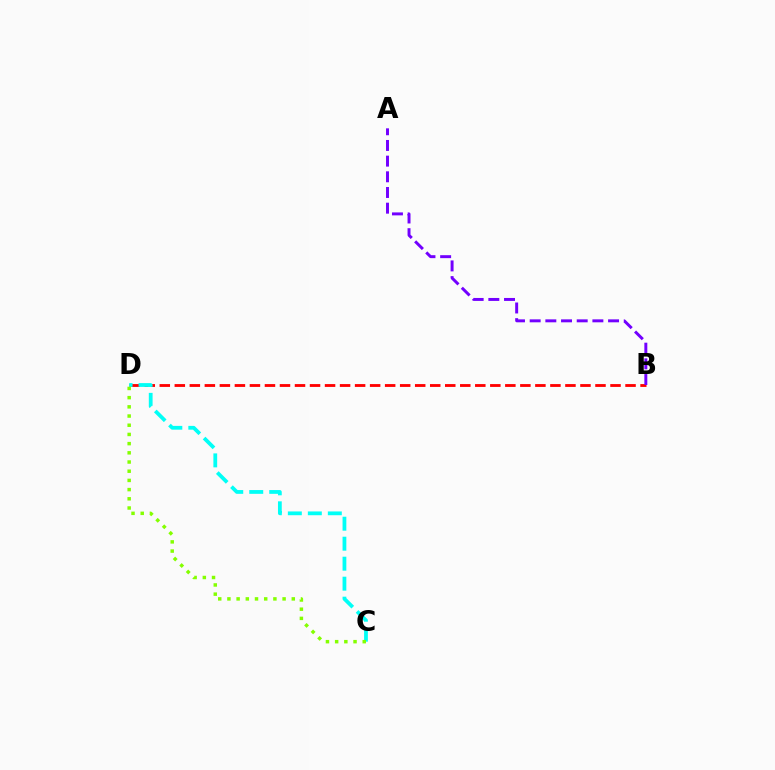{('B', 'D'): [{'color': '#ff0000', 'line_style': 'dashed', 'thickness': 2.04}], ('A', 'B'): [{'color': '#7200ff', 'line_style': 'dashed', 'thickness': 2.13}], ('C', 'D'): [{'color': '#00fff6', 'line_style': 'dashed', 'thickness': 2.72}, {'color': '#84ff00', 'line_style': 'dotted', 'thickness': 2.5}]}